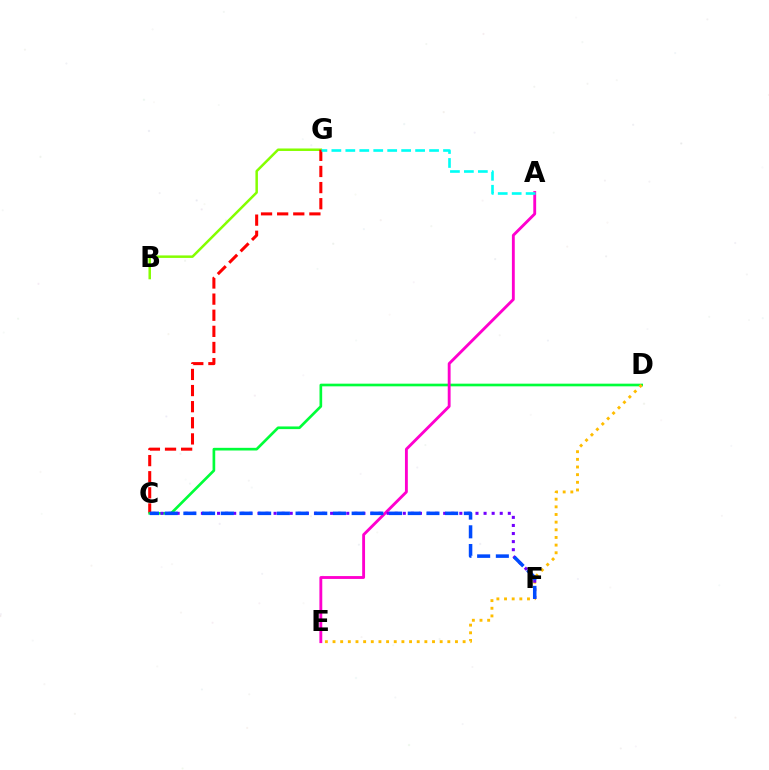{('B', 'G'): [{'color': '#84ff00', 'line_style': 'solid', 'thickness': 1.8}], ('C', 'G'): [{'color': '#ff0000', 'line_style': 'dashed', 'thickness': 2.19}], ('C', 'D'): [{'color': '#00ff39', 'line_style': 'solid', 'thickness': 1.92}], ('D', 'E'): [{'color': '#ffbd00', 'line_style': 'dotted', 'thickness': 2.08}], ('A', 'E'): [{'color': '#ff00cf', 'line_style': 'solid', 'thickness': 2.06}], ('C', 'F'): [{'color': '#7200ff', 'line_style': 'dotted', 'thickness': 2.19}, {'color': '#004bff', 'line_style': 'dashed', 'thickness': 2.54}], ('A', 'G'): [{'color': '#00fff6', 'line_style': 'dashed', 'thickness': 1.9}]}